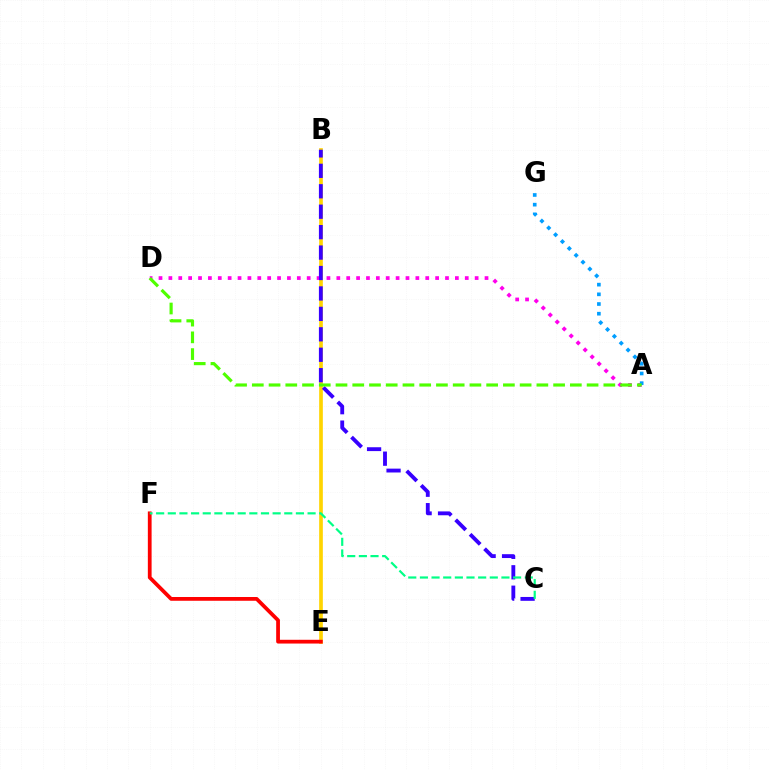{('B', 'E'): [{'color': '#ffd500', 'line_style': 'solid', 'thickness': 2.64}], ('A', 'D'): [{'color': '#ff00ed', 'line_style': 'dotted', 'thickness': 2.68}, {'color': '#4fff00', 'line_style': 'dashed', 'thickness': 2.27}], ('A', 'G'): [{'color': '#009eff', 'line_style': 'dotted', 'thickness': 2.63}], ('E', 'F'): [{'color': '#ff0000', 'line_style': 'solid', 'thickness': 2.71}], ('B', 'C'): [{'color': '#3700ff', 'line_style': 'dashed', 'thickness': 2.78}], ('C', 'F'): [{'color': '#00ff86', 'line_style': 'dashed', 'thickness': 1.58}]}